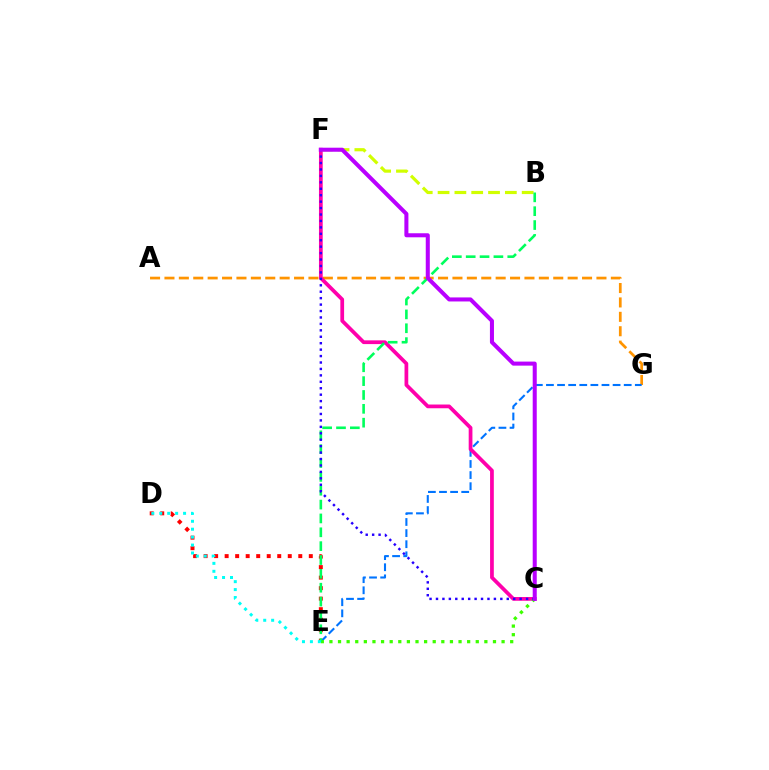{('A', 'G'): [{'color': '#ff9400', 'line_style': 'dashed', 'thickness': 1.96}], ('D', 'E'): [{'color': '#ff0000', 'line_style': 'dotted', 'thickness': 2.86}, {'color': '#00fff6', 'line_style': 'dotted', 'thickness': 2.16}], ('E', 'G'): [{'color': '#0074ff', 'line_style': 'dashed', 'thickness': 1.51}], ('C', 'F'): [{'color': '#ff00ac', 'line_style': 'solid', 'thickness': 2.69}, {'color': '#2500ff', 'line_style': 'dotted', 'thickness': 1.75}, {'color': '#b900ff', 'line_style': 'solid', 'thickness': 2.91}], ('C', 'E'): [{'color': '#3dff00', 'line_style': 'dotted', 'thickness': 2.34}], ('B', 'F'): [{'color': '#d1ff00', 'line_style': 'dashed', 'thickness': 2.29}], ('B', 'E'): [{'color': '#00ff5c', 'line_style': 'dashed', 'thickness': 1.88}]}